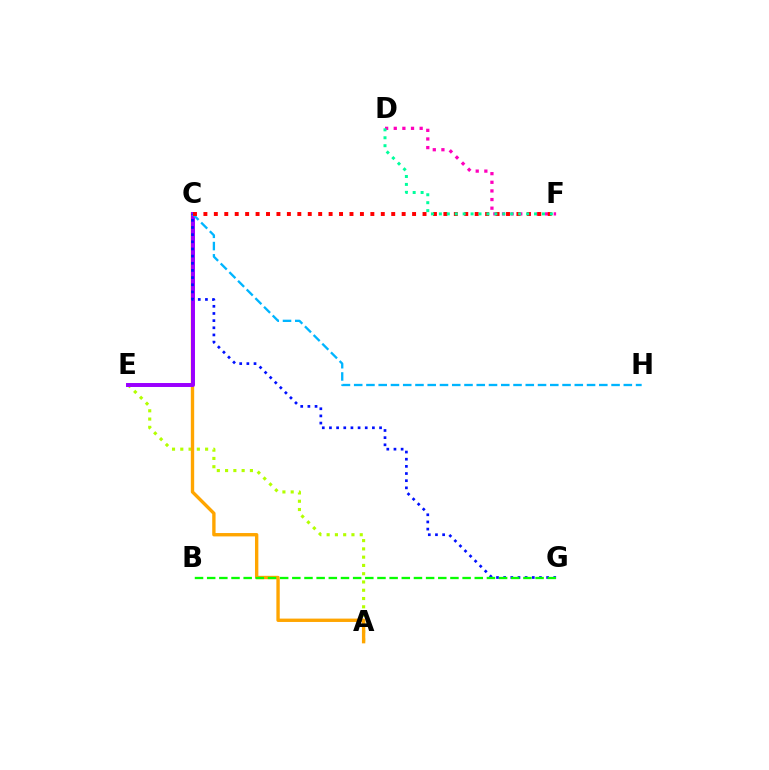{('A', 'E'): [{'color': '#b3ff00', 'line_style': 'dotted', 'thickness': 2.25}], ('D', 'F'): [{'color': '#ff00bd', 'line_style': 'dotted', 'thickness': 2.35}, {'color': '#00ff9d', 'line_style': 'dotted', 'thickness': 2.15}], ('A', 'C'): [{'color': '#ffa500', 'line_style': 'solid', 'thickness': 2.42}], ('C', 'E'): [{'color': '#9b00ff', 'line_style': 'solid', 'thickness': 2.85}], ('C', 'H'): [{'color': '#00b5ff', 'line_style': 'dashed', 'thickness': 1.66}], ('C', 'G'): [{'color': '#0010ff', 'line_style': 'dotted', 'thickness': 1.94}], ('C', 'F'): [{'color': '#ff0000', 'line_style': 'dotted', 'thickness': 2.83}], ('B', 'G'): [{'color': '#08ff00', 'line_style': 'dashed', 'thickness': 1.65}]}